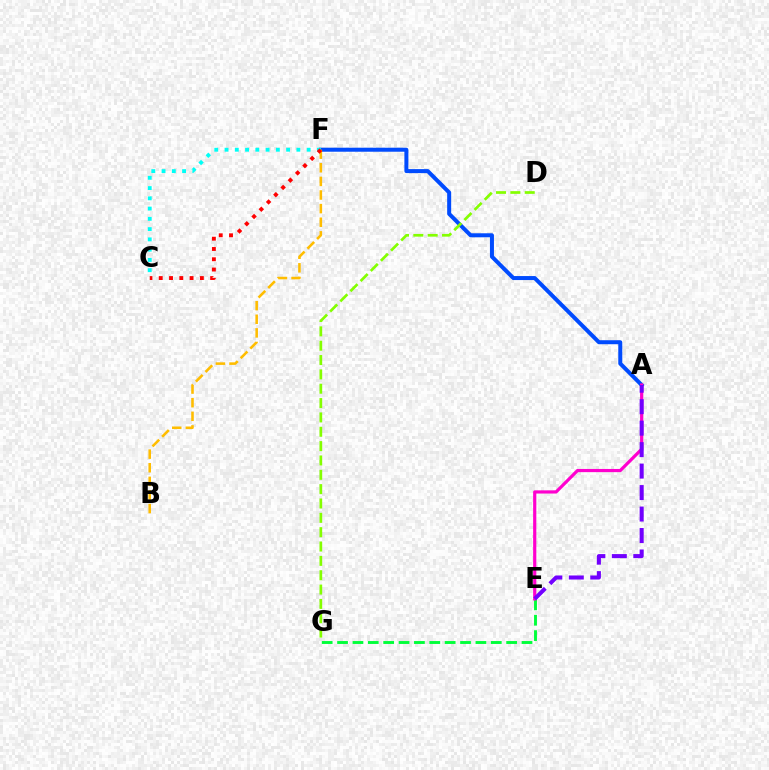{('A', 'F'): [{'color': '#004bff', 'line_style': 'solid', 'thickness': 2.88}], ('D', 'G'): [{'color': '#84ff00', 'line_style': 'dashed', 'thickness': 1.95}], ('B', 'F'): [{'color': '#ffbd00', 'line_style': 'dashed', 'thickness': 1.85}], ('E', 'G'): [{'color': '#00ff39', 'line_style': 'dashed', 'thickness': 2.09}], ('A', 'E'): [{'color': '#ff00cf', 'line_style': 'solid', 'thickness': 2.3}, {'color': '#7200ff', 'line_style': 'dashed', 'thickness': 2.92}], ('C', 'F'): [{'color': '#00fff6', 'line_style': 'dotted', 'thickness': 2.79}, {'color': '#ff0000', 'line_style': 'dotted', 'thickness': 2.79}]}